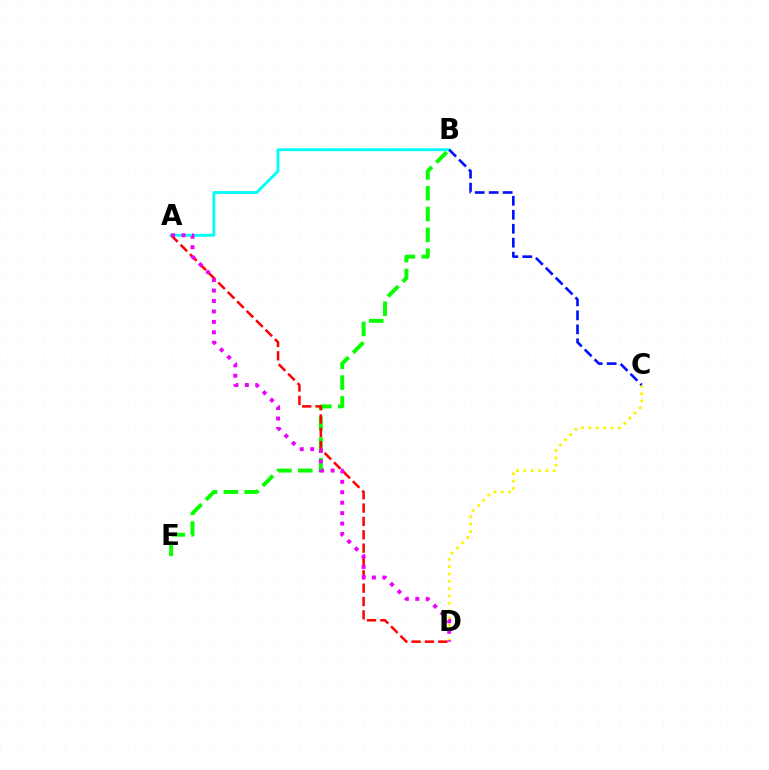{('A', 'B'): [{'color': '#00fff6', 'line_style': 'solid', 'thickness': 2.03}], ('B', 'E'): [{'color': '#08ff00', 'line_style': 'dashed', 'thickness': 2.83}], ('A', 'D'): [{'color': '#ff0000', 'line_style': 'dashed', 'thickness': 1.81}, {'color': '#ee00ff', 'line_style': 'dotted', 'thickness': 2.84}], ('C', 'D'): [{'color': '#fcf500', 'line_style': 'dotted', 'thickness': 1.99}], ('B', 'C'): [{'color': '#0010ff', 'line_style': 'dashed', 'thickness': 1.9}]}